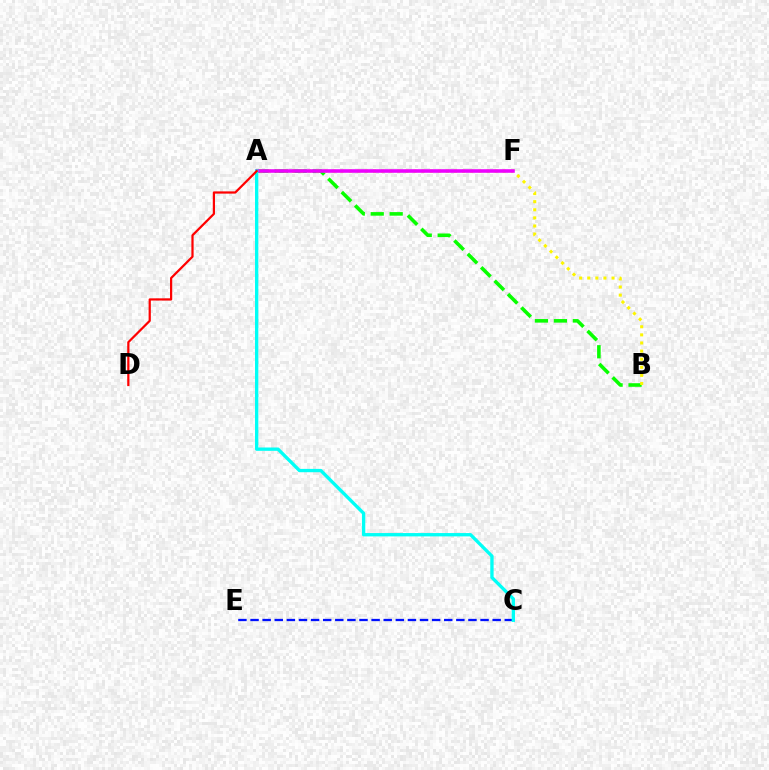{('C', 'E'): [{'color': '#0010ff', 'line_style': 'dashed', 'thickness': 1.64}], ('A', 'B'): [{'color': '#08ff00', 'line_style': 'dashed', 'thickness': 2.58}, {'color': '#fcf500', 'line_style': 'dotted', 'thickness': 2.2}], ('A', 'F'): [{'color': '#ee00ff', 'line_style': 'solid', 'thickness': 2.57}], ('A', 'C'): [{'color': '#00fff6', 'line_style': 'solid', 'thickness': 2.4}], ('A', 'D'): [{'color': '#ff0000', 'line_style': 'solid', 'thickness': 1.6}]}